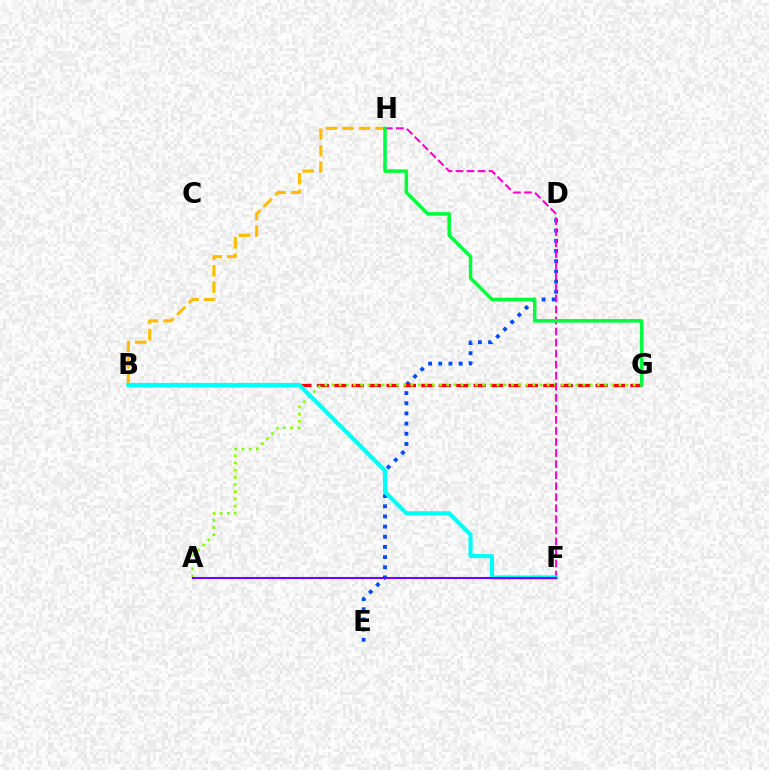{('D', 'E'): [{'color': '#004bff', 'line_style': 'dotted', 'thickness': 2.76}], ('B', 'G'): [{'color': '#ff0000', 'line_style': 'dashed', 'thickness': 2.37}], ('B', 'H'): [{'color': '#ffbd00', 'line_style': 'dashed', 'thickness': 2.24}], ('A', 'G'): [{'color': '#84ff00', 'line_style': 'dotted', 'thickness': 1.95}], ('F', 'H'): [{'color': '#ff00cf', 'line_style': 'dashed', 'thickness': 1.5}], ('G', 'H'): [{'color': '#00ff39', 'line_style': 'solid', 'thickness': 2.52}], ('B', 'F'): [{'color': '#00fff6', 'line_style': 'solid', 'thickness': 2.99}], ('A', 'F'): [{'color': '#7200ff', 'line_style': 'solid', 'thickness': 1.5}]}